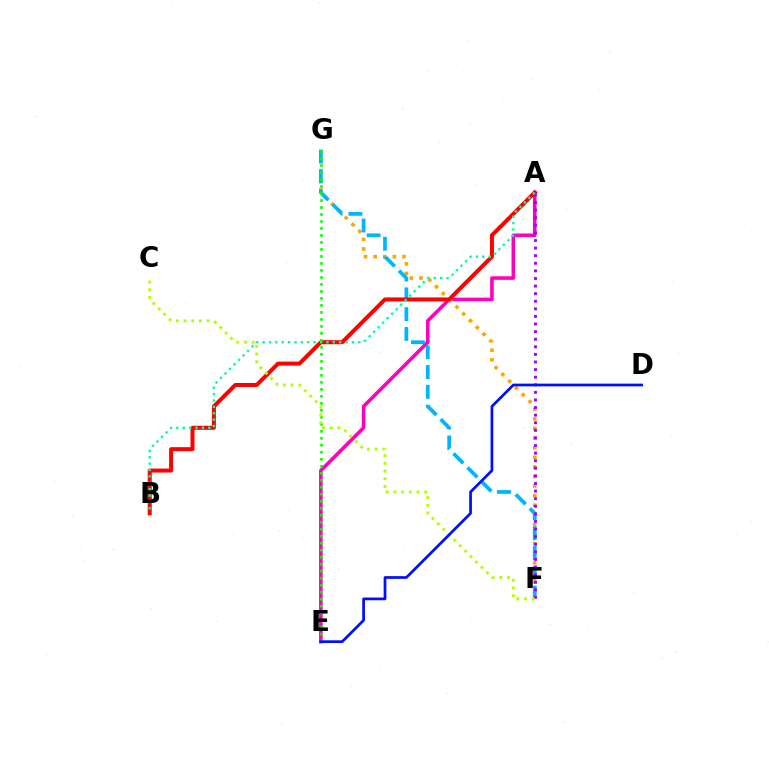{('A', 'E'): [{'color': '#ff00bd', 'line_style': 'solid', 'thickness': 2.57}], ('F', 'G'): [{'color': '#ffa500', 'line_style': 'dotted', 'thickness': 2.61}, {'color': '#00b5ff', 'line_style': 'dashed', 'thickness': 2.69}], ('A', 'B'): [{'color': '#ff0000', 'line_style': 'solid', 'thickness': 2.89}, {'color': '#00ff9d', 'line_style': 'dotted', 'thickness': 1.73}], ('E', 'G'): [{'color': '#08ff00', 'line_style': 'dotted', 'thickness': 1.9}], ('A', 'F'): [{'color': '#9b00ff', 'line_style': 'dotted', 'thickness': 2.06}], ('C', 'F'): [{'color': '#b3ff00', 'line_style': 'dotted', 'thickness': 2.09}], ('D', 'E'): [{'color': '#0010ff', 'line_style': 'solid', 'thickness': 1.97}]}